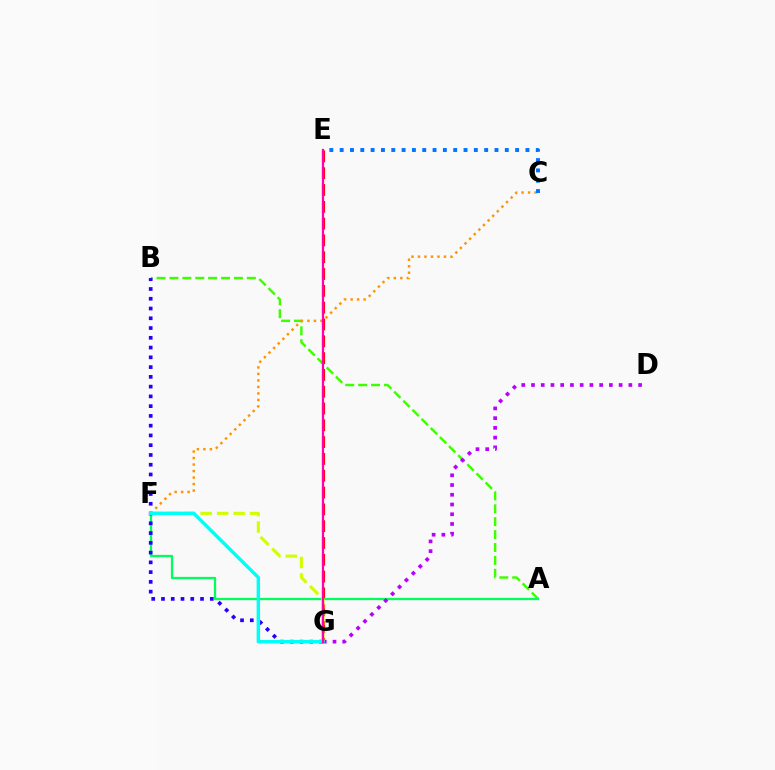{('A', 'B'): [{'color': '#3dff00', 'line_style': 'dashed', 'thickness': 1.75}], ('E', 'G'): [{'color': '#ff0000', 'line_style': 'dashed', 'thickness': 2.28}, {'color': '#ff00ac', 'line_style': 'solid', 'thickness': 1.61}], ('A', 'F'): [{'color': '#00ff5c', 'line_style': 'solid', 'thickness': 1.63}], ('B', 'G'): [{'color': '#2500ff', 'line_style': 'dotted', 'thickness': 2.65}], ('C', 'F'): [{'color': '#ff9400', 'line_style': 'dotted', 'thickness': 1.77}], ('C', 'E'): [{'color': '#0074ff', 'line_style': 'dotted', 'thickness': 2.8}], ('D', 'G'): [{'color': '#b900ff', 'line_style': 'dotted', 'thickness': 2.65}], ('F', 'G'): [{'color': '#d1ff00', 'line_style': 'dashed', 'thickness': 2.24}, {'color': '#00fff6', 'line_style': 'solid', 'thickness': 2.48}]}